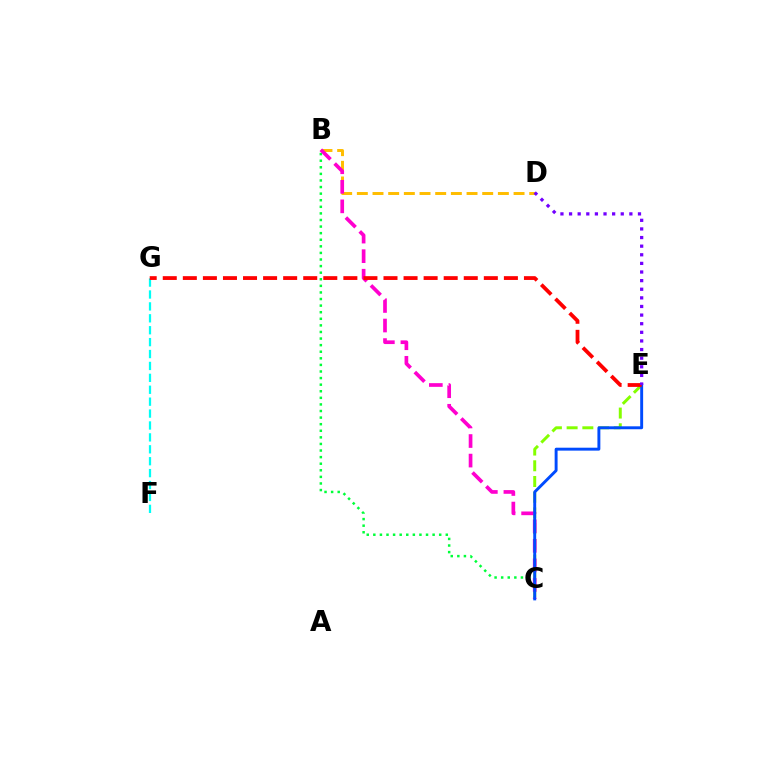{('B', 'D'): [{'color': '#ffbd00', 'line_style': 'dashed', 'thickness': 2.13}], ('F', 'G'): [{'color': '#00fff6', 'line_style': 'dashed', 'thickness': 1.62}], ('C', 'E'): [{'color': '#84ff00', 'line_style': 'dashed', 'thickness': 2.14}, {'color': '#004bff', 'line_style': 'solid', 'thickness': 2.11}], ('B', 'C'): [{'color': '#00ff39', 'line_style': 'dotted', 'thickness': 1.79}, {'color': '#ff00cf', 'line_style': 'dashed', 'thickness': 2.66}], ('E', 'G'): [{'color': '#ff0000', 'line_style': 'dashed', 'thickness': 2.73}], ('D', 'E'): [{'color': '#7200ff', 'line_style': 'dotted', 'thickness': 2.34}]}